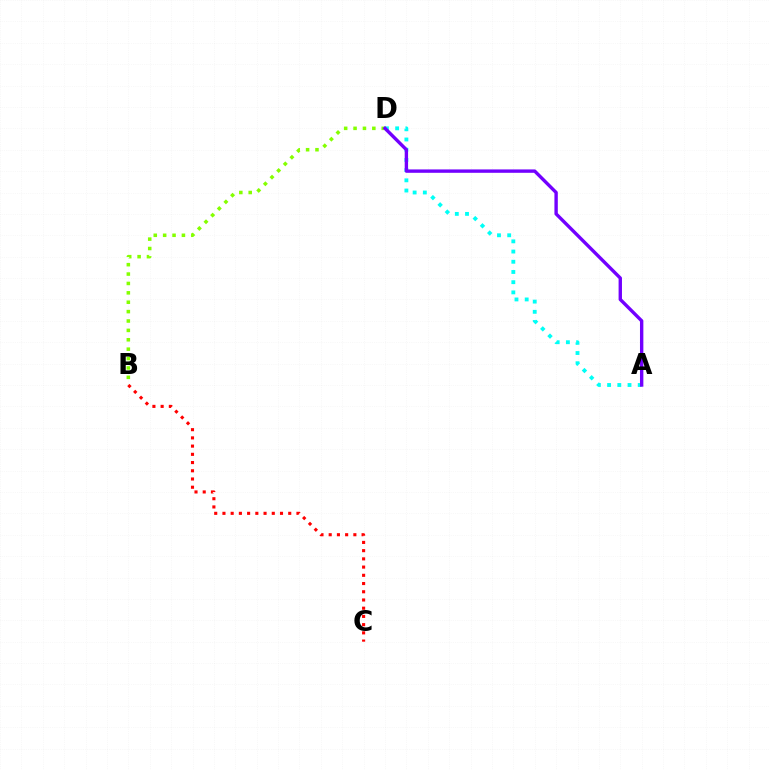{('B', 'D'): [{'color': '#84ff00', 'line_style': 'dotted', 'thickness': 2.55}], ('A', 'D'): [{'color': '#00fff6', 'line_style': 'dotted', 'thickness': 2.77}, {'color': '#7200ff', 'line_style': 'solid', 'thickness': 2.43}], ('B', 'C'): [{'color': '#ff0000', 'line_style': 'dotted', 'thickness': 2.23}]}